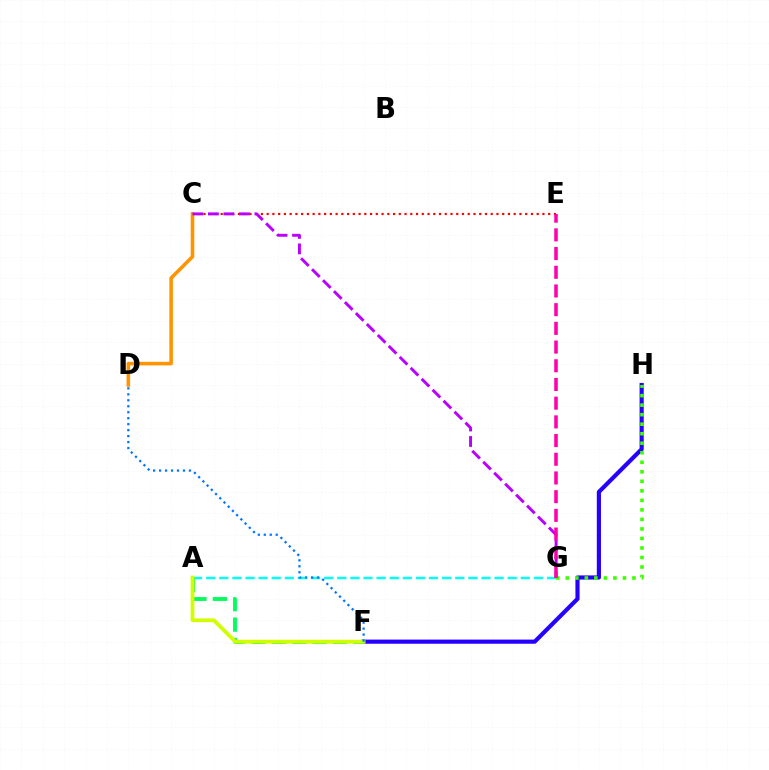{('F', 'H'): [{'color': '#2500ff', 'line_style': 'solid', 'thickness': 2.99}], ('G', 'H'): [{'color': '#3dff00', 'line_style': 'dotted', 'thickness': 2.59}], ('A', 'G'): [{'color': '#00fff6', 'line_style': 'dashed', 'thickness': 1.78}], ('C', 'D'): [{'color': '#ff9400', 'line_style': 'solid', 'thickness': 2.56}], ('A', 'F'): [{'color': '#00ff5c', 'line_style': 'dashed', 'thickness': 2.77}, {'color': '#d1ff00', 'line_style': 'solid', 'thickness': 2.71}], ('C', 'E'): [{'color': '#ff0000', 'line_style': 'dotted', 'thickness': 1.56}], ('C', 'G'): [{'color': '#b900ff', 'line_style': 'dashed', 'thickness': 2.11}], ('D', 'F'): [{'color': '#0074ff', 'line_style': 'dotted', 'thickness': 1.62}], ('E', 'G'): [{'color': '#ff00ac', 'line_style': 'dashed', 'thickness': 2.54}]}